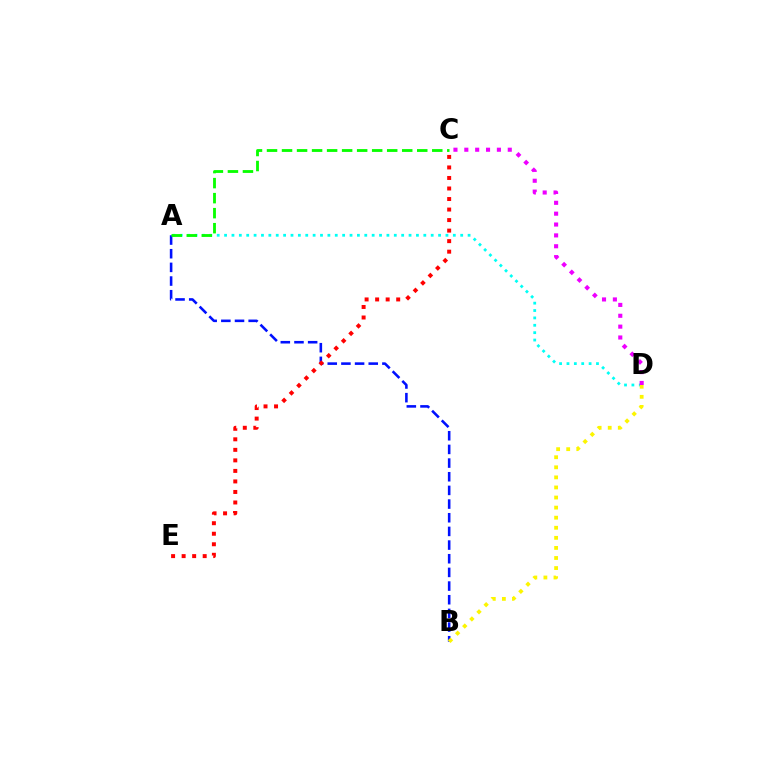{('A', 'D'): [{'color': '#00fff6', 'line_style': 'dotted', 'thickness': 2.0}], ('A', 'B'): [{'color': '#0010ff', 'line_style': 'dashed', 'thickness': 1.86}], ('C', 'E'): [{'color': '#ff0000', 'line_style': 'dotted', 'thickness': 2.86}], ('B', 'D'): [{'color': '#fcf500', 'line_style': 'dotted', 'thickness': 2.74}], ('A', 'C'): [{'color': '#08ff00', 'line_style': 'dashed', 'thickness': 2.04}], ('C', 'D'): [{'color': '#ee00ff', 'line_style': 'dotted', 'thickness': 2.95}]}